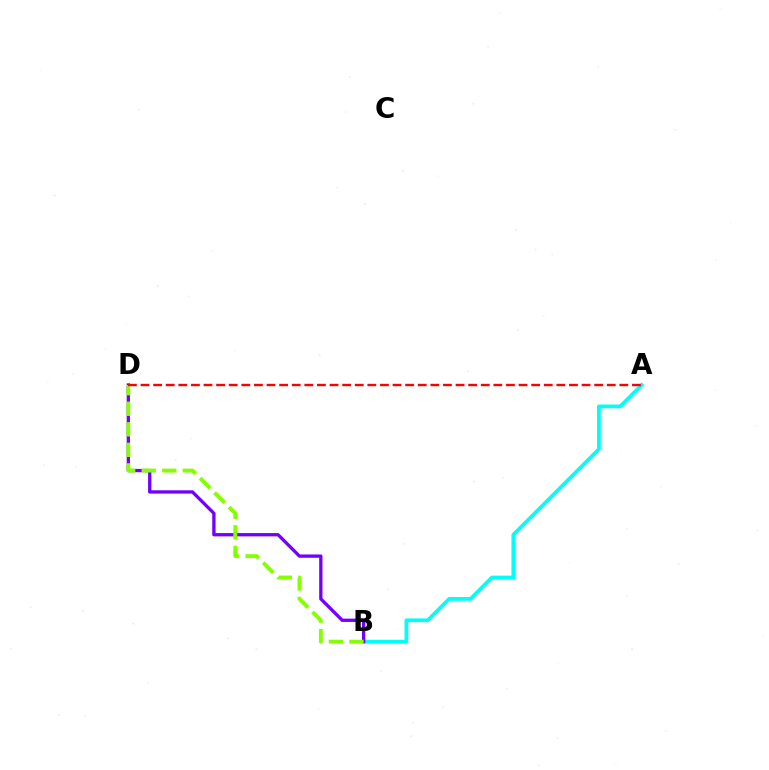{('A', 'B'): [{'color': '#00fff6', 'line_style': 'solid', 'thickness': 2.71}], ('B', 'D'): [{'color': '#7200ff', 'line_style': 'solid', 'thickness': 2.38}, {'color': '#84ff00', 'line_style': 'dashed', 'thickness': 2.79}], ('A', 'D'): [{'color': '#ff0000', 'line_style': 'dashed', 'thickness': 1.71}]}